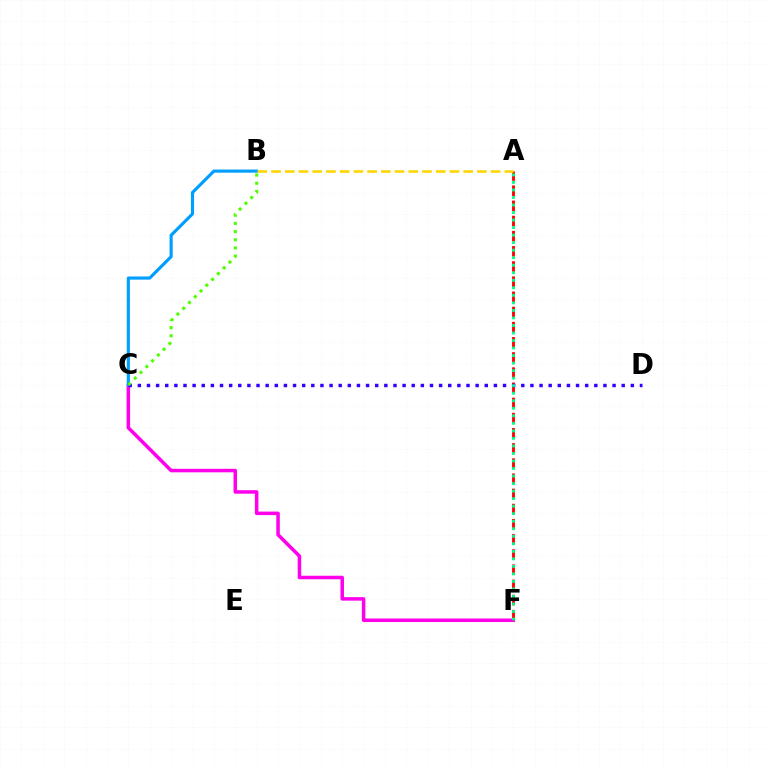{('C', 'F'): [{'color': '#ff00ed', 'line_style': 'solid', 'thickness': 2.53}], ('A', 'F'): [{'color': '#ff0000', 'line_style': 'dashed', 'thickness': 2.06}, {'color': '#00ff86', 'line_style': 'dotted', 'thickness': 2.05}], ('B', 'C'): [{'color': '#009eff', 'line_style': 'solid', 'thickness': 2.26}, {'color': '#4fff00', 'line_style': 'dotted', 'thickness': 2.22}], ('C', 'D'): [{'color': '#3700ff', 'line_style': 'dotted', 'thickness': 2.48}], ('A', 'B'): [{'color': '#ffd500', 'line_style': 'dashed', 'thickness': 1.86}]}